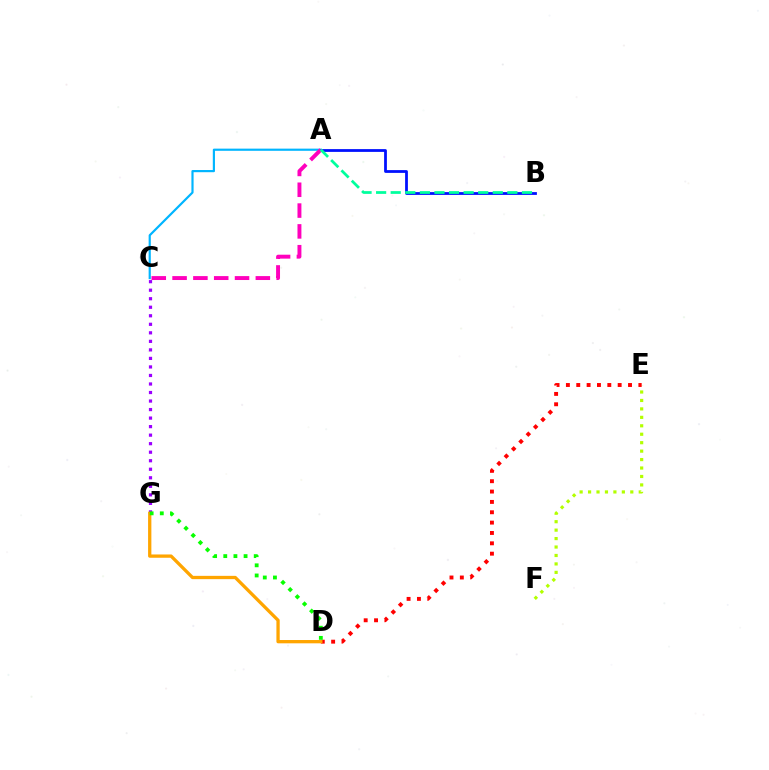{('A', 'C'): [{'color': '#00b5ff', 'line_style': 'solid', 'thickness': 1.57}, {'color': '#ff00bd', 'line_style': 'dashed', 'thickness': 2.83}], ('C', 'G'): [{'color': '#9b00ff', 'line_style': 'dotted', 'thickness': 2.32}], ('E', 'F'): [{'color': '#b3ff00', 'line_style': 'dotted', 'thickness': 2.29}], ('D', 'E'): [{'color': '#ff0000', 'line_style': 'dotted', 'thickness': 2.81}], ('D', 'G'): [{'color': '#ffa500', 'line_style': 'solid', 'thickness': 2.37}, {'color': '#08ff00', 'line_style': 'dotted', 'thickness': 2.76}], ('A', 'B'): [{'color': '#0010ff', 'line_style': 'solid', 'thickness': 2.0}, {'color': '#00ff9d', 'line_style': 'dashed', 'thickness': 1.98}]}